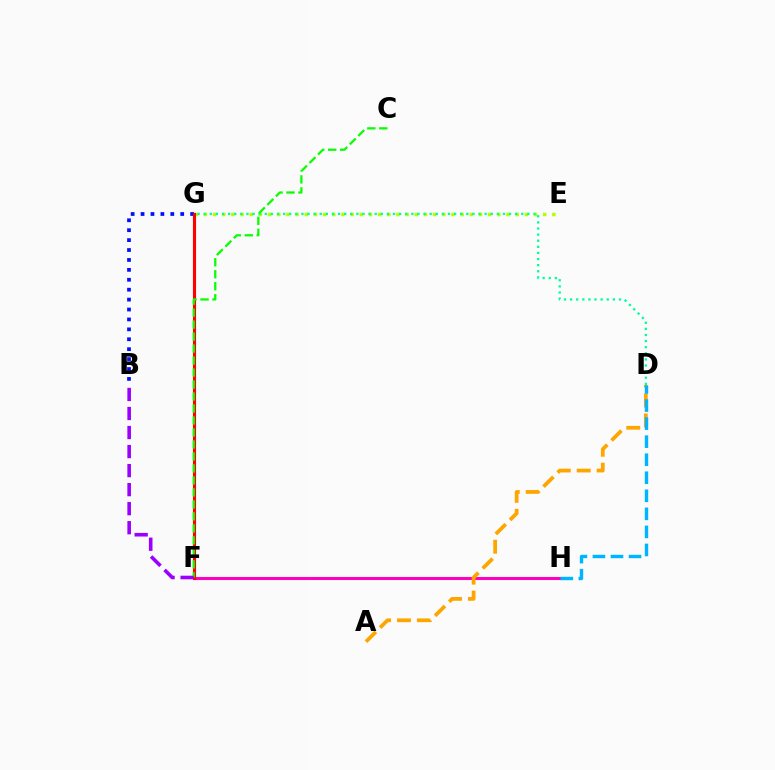{('E', 'G'): [{'color': '#b3ff00', 'line_style': 'dotted', 'thickness': 2.49}], ('B', 'G'): [{'color': '#0010ff', 'line_style': 'dotted', 'thickness': 2.69}], ('F', 'H'): [{'color': '#ff00bd', 'line_style': 'solid', 'thickness': 2.19}], ('F', 'G'): [{'color': '#ff0000', 'line_style': 'solid', 'thickness': 2.25}], ('C', 'F'): [{'color': '#08ff00', 'line_style': 'dashed', 'thickness': 1.63}], ('D', 'G'): [{'color': '#00ff9d', 'line_style': 'dotted', 'thickness': 1.66}], ('A', 'D'): [{'color': '#ffa500', 'line_style': 'dashed', 'thickness': 2.71}], ('B', 'F'): [{'color': '#9b00ff', 'line_style': 'dashed', 'thickness': 2.59}], ('D', 'H'): [{'color': '#00b5ff', 'line_style': 'dashed', 'thickness': 2.45}]}